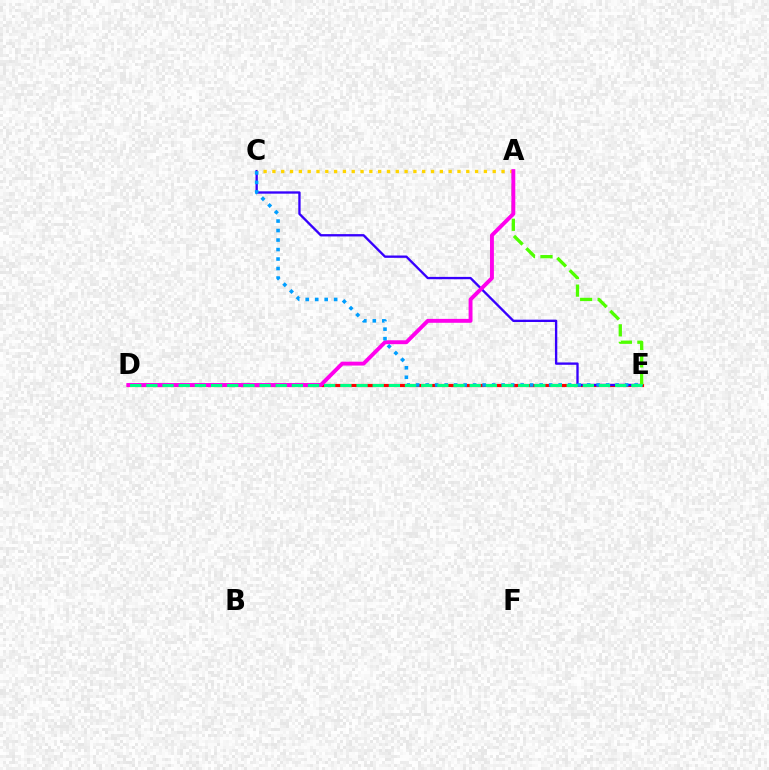{('D', 'E'): [{'color': '#ff0000', 'line_style': 'solid', 'thickness': 2.28}, {'color': '#00ff86', 'line_style': 'dashed', 'thickness': 2.2}], ('C', 'E'): [{'color': '#3700ff', 'line_style': 'solid', 'thickness': 1.68}, {'color': '#009eff', 'line_style': 'dotted', 'thickness': 2.58}], ('A', 'E'): [{'color': '#4fff00', 'line_style': 'dashed', 'thickness': 2.38}], ('A', 'C'): [{'color': '#ffd500', 'line_style': 'dotted', 'thickness': 2.39}], ('A', 'D'): [{'color': '#ff00ed', 'line_style': 'solid', 'thickness': 2.81}]}